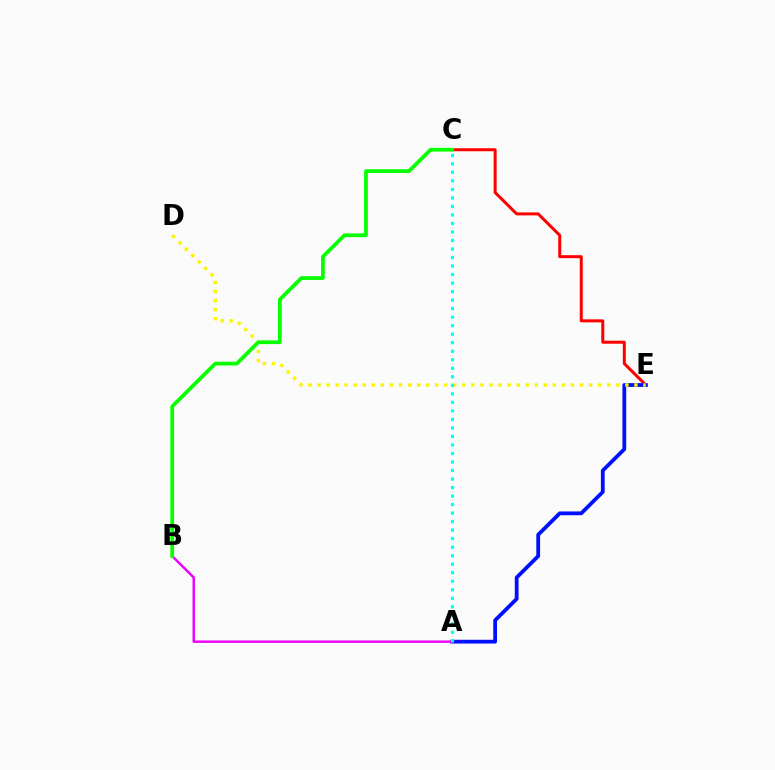{('C', 'E'): [{'color': '#ff0000', 'line_style': 'solid', 'thickness': 2.16}], ('A', 'E'): [{'color': '#0010ff', 'line_style': 'solid', 'thickness': 2.72}], ('D', 'E'): [{'color': '#fcf500', 'line_style': 'dotted', 'thickness': 2.46}], ('A', 'B'): [{'color': '#ee00ff', 'line_style': 'solid', 'thickness': 1.75}], ('A', 'C'): [{'color': '#00fff6', 'line_style': 'dotted', 'thickness': 2.31}], ('B', 'C'): [{'color': '#08ff00', 'line_style': 'solid', 'thickness': 2.69}]}